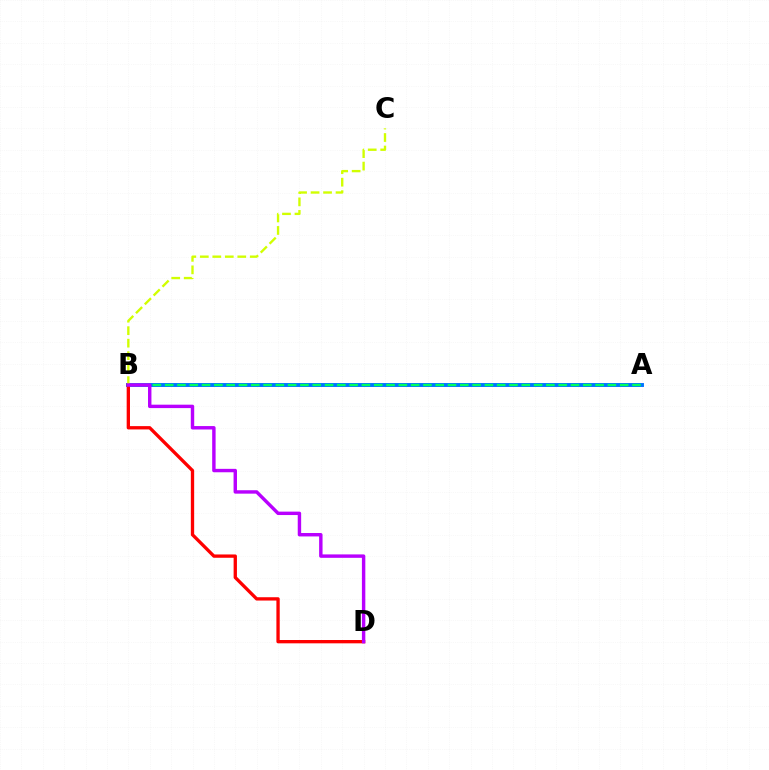{('A', 'B'): [{'color': '#0074ff', 'line_style': 'solid', 'thickness': 2.82}, {'color': '#00ff5c', 'line_style': 'dashed', 'thickness': 1.67}], ('B', 'D'): [{'color': '#ff0000', 'line_style': 'solid', 'thickness': 2.39}, {'color': '#b900ff', 'line_style': 'solid', 'thickness': 2.46}], ('B', 'C'): [{'color': '#d1ff00', 'line_style': 'dashed', 'thickness': 1.7}]}